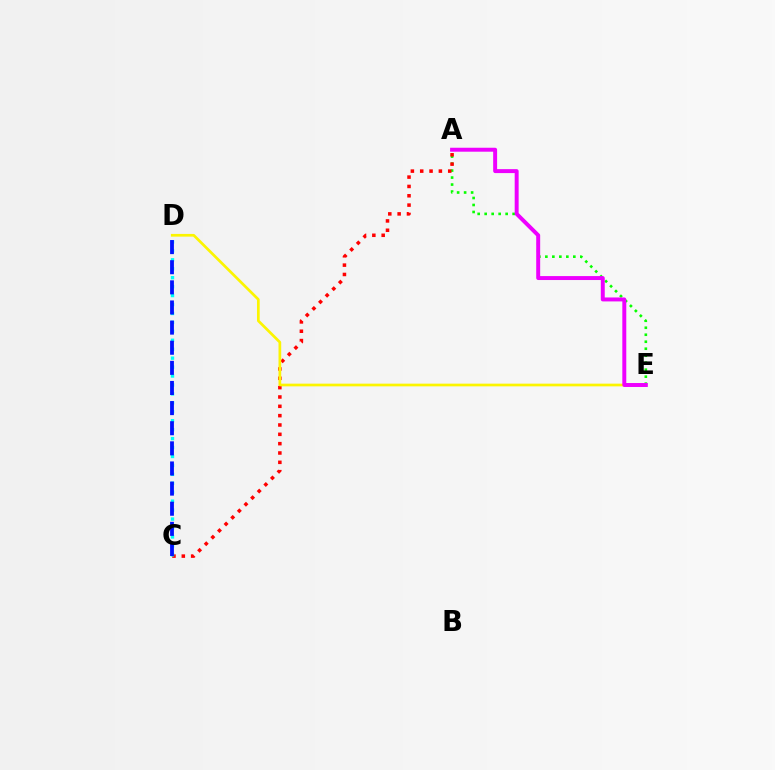{('A', 'E'): [{'color': '#08ff00', 'line_style': 'dotted', 'thickness': 1.9}, {'color': '#ee00ff', 'line_style': 'solid', 'thickness': 2.85}], ('A', 'C'): [{'color': '#ff0000', 'line_style': 'dotted', 'thickness': 2.54}], ('D', 'E'): [{'color': '#fcf500', 'line_style': 'solid', 'thickness': 1.95}], ('C', 'D'): [{'color': '#00fff6', 'line_style': 'dotted', 'thickness': 2.43}, {'color': '#0010ff', 'line_style': 'dashed', 'thickness': 2.73}]}